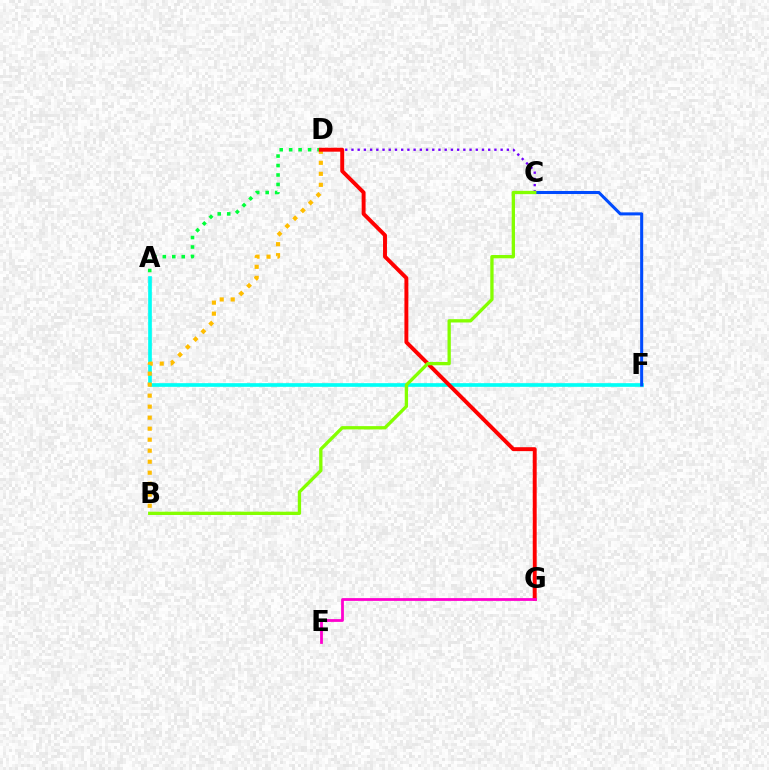{('C', 'D'): [{'color': '#7200ff', 'line_style': 'dotted', 'thickness': 1.69}], ('A', 'D'): [{'color': '#00ff39', 'line_style': 'dotted', 'thickness': 2.57}], ('A', 'F'): [{'color': '#00fff6', 'line_style': 'solid', 'thickness': 2.64}], ('B', 'D'): [{'color': '#ffbd00', 'line_style': 'dotted', 'thickness': 2.99}], ('C', 'F'): [{'color': '#004bff', 'line_style': 'solid', 'thickness': 2.19}], ('D', 'G'): [{'color': '#ff0000', 'line_style': 'solid', 'thickness': 2.83}], ('B', 'C'): [{'color': '#84ff00', 'line_style': 'solid', 'thickness': 2.39}], ('E', 'G'): [{'color': '#ff00cf', 'line_style': 'solid', 'thickness': 2.0}]}